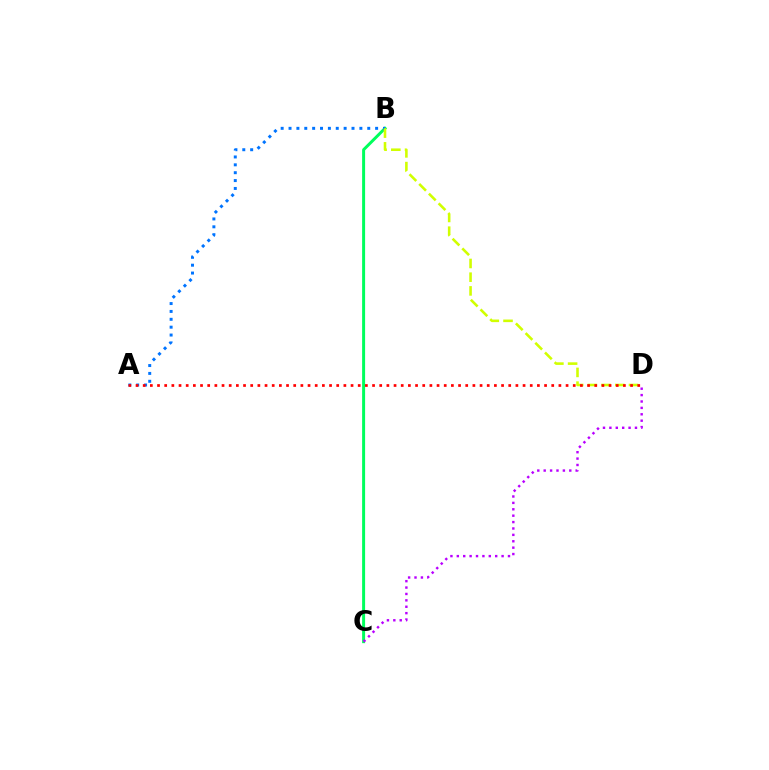{('B', 'C'): [{'color': '#00ff5c', 'line_style': 'solid', 'thickness': 2.15}], ('A', 'B'): [{'color': '#0074ff', 'line_style': 'dotted', 'thickness': 2.14}], ('C', 'D'): [{'color': '#b900ff', 'line_style': 'dotted', 'thickness': 1.74}], ('B', 'D'): [{'color': '#d1ff00', 'line_style': 'dashed', 'thickness': 1.86}], ('A', 'D'): [{'color': '#ff0000', 'line_style': 'dotted', 'thickness': 1.95}]}